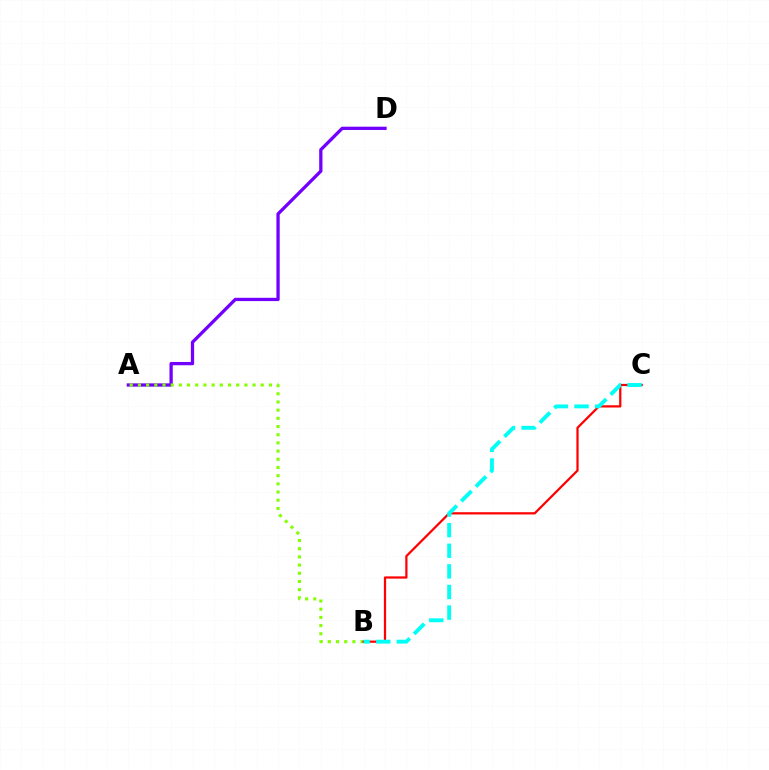{('A', 'D'): [{'color': '#7200ff', 'line_style': 'solid', 'thickness': 2.36}], ('A', 'B'): [{'color': '#84ff00', 'line_style': 'dotted', 'thickness': 2.22}], ('B', 'C'): [{'color': '#ff0000', 'line_style': 'solid', 'thickness': 1.61}, {'color': '#00fff6', 'line_style': 'dashed', 'thickness': 2.8}]}